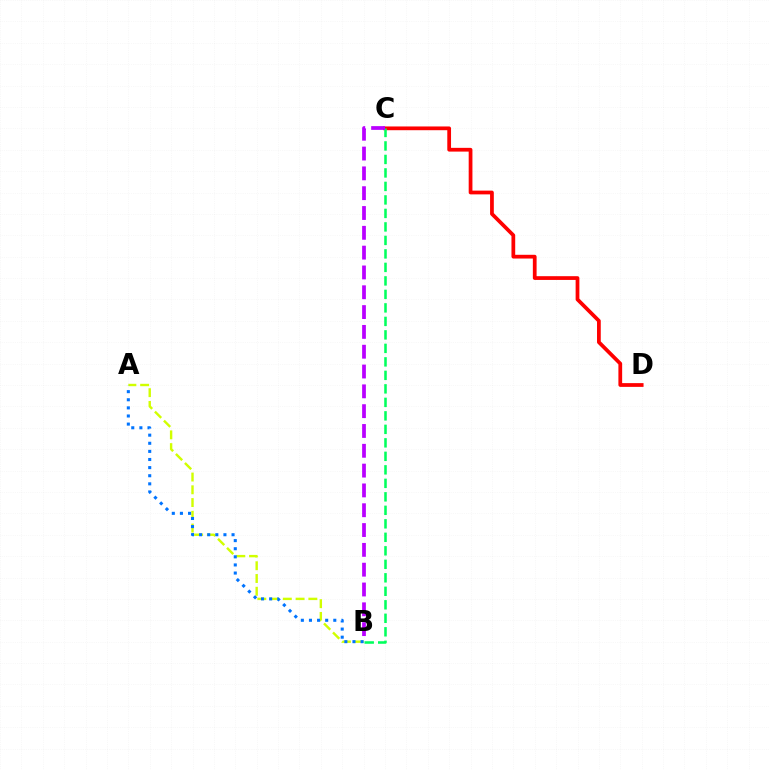{('C', 'D'): [{'color': '#ff0000', 'line_style': 'solid', 'thickness': 2.7}], ('A', 'B'): [{'color': '#d1ff00', 'line_style': 'dashed', 'thickness': 1.73}, {'color': '#0074ff', 'line_style': 'dotted', 'thickness': 2.2}], ('B', 'C'): [{'color': '#00ff5c', 'line_style': 'dashed', 'thickness': 1.83}, {'color': '#b900ff', 'line_style': 'dashed', 'thickness': 2.69}]}